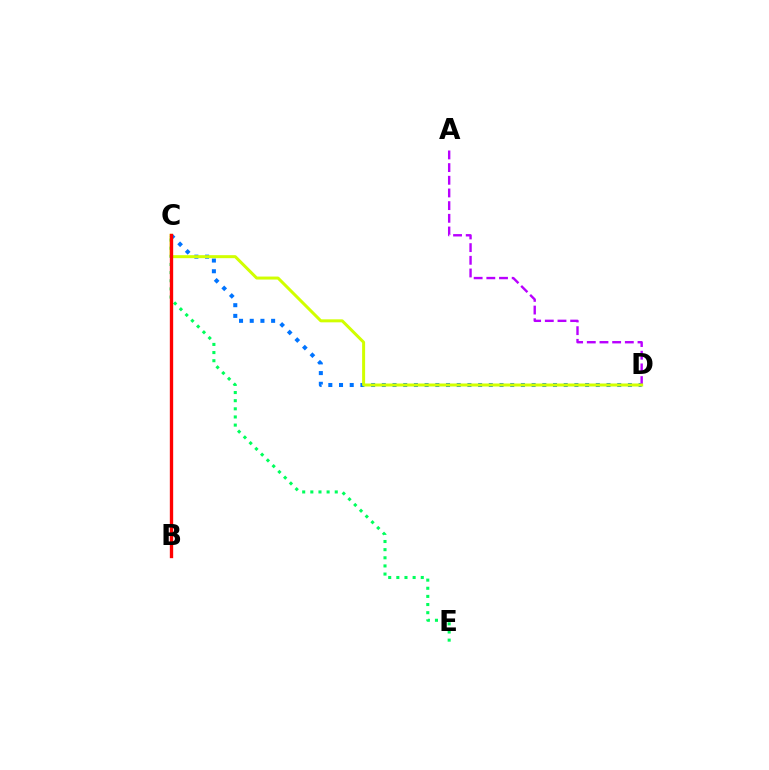{('C', 'E'): [{'color': '#00ff5c', 'line_style': 'dotted', 'thickness': 2.21}], ('C', 'D'): [{'color': '#0074ff', 'line_style': 'dotted', 'thickness': 2.91}, {'color': '#d1ff00', 'line_style': 'solid', 'thickness': 2.16}], ('A', 'D'): [{'color': '#b900ff', 'line_style': 'dashed', 'thickness': 1.72}], ('B', 'C'): [{'color': '#ff0000', 'line_style': 'solid', 'thickness': 2.41}]}